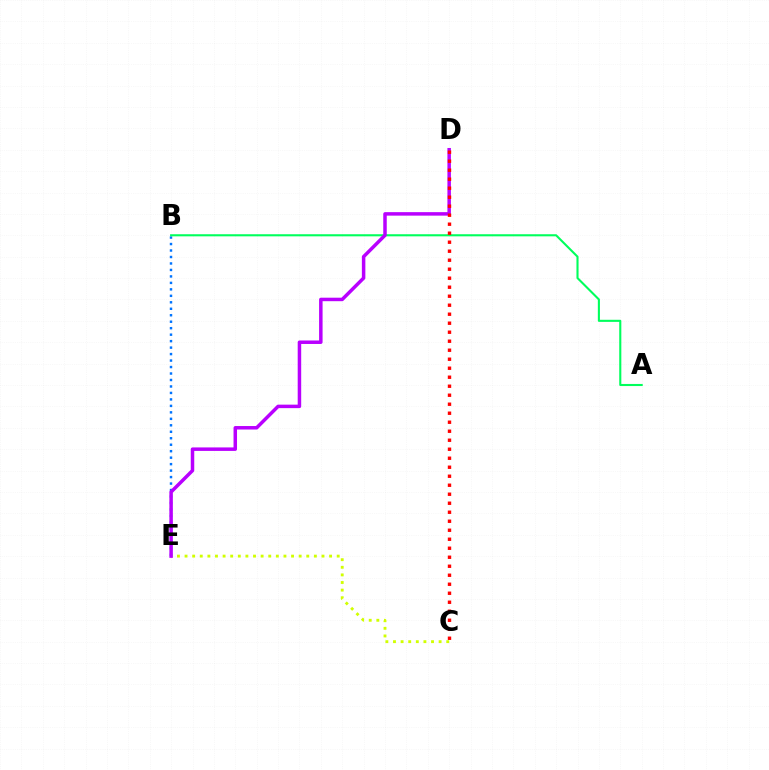{('B', 'E'): [{'color': '#0074ff', 'line_style': 'dotted', 'thickness': 1.76}], ('C', 'E'): [{'color': '#d1ff00', 'line_style': 'dotted', 'thickness': 2.07}], ('A', 'B'): [{'color': '#00ff5c', 'line_style': 'solid', 'thickness': 1.51}], ('D', 'E'): [{'color': '#b900ff', 'line_style': 'solid', 'thickness': 2.51}], ('C', 'D'): [{'color': '#ff0000', 'line_style': 'dotted', 'thickness': 2.45}]}